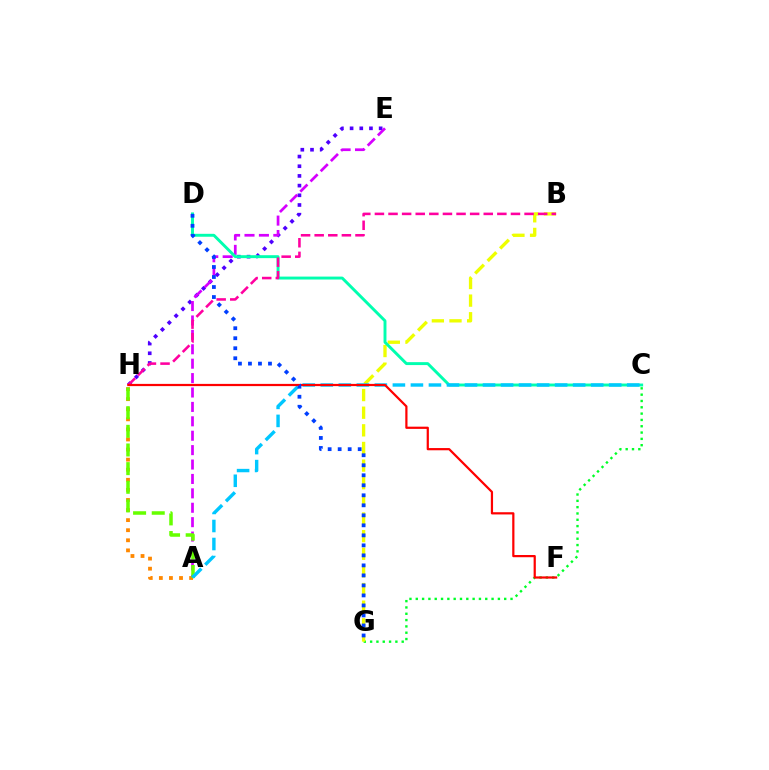{('C', 'G'): [{'color': '#00ff27', 'line_style': 'dotted', 'thickness': 1.72}], ('A', 'H'): [{'color': '#ff8800', 'line_style': 'dotted', 'thickness': 2.74}, {'color': '#66ff00', 'line_style': 'dashed', 'thickness': 2.53}], ('E', 'H'): [{'color': '#4f00ff', 'line_style': 'dotted', 'thickness': 2.63}], ('A', 'E'): [{'color': '#d600ff', 'line_style': 'dashed', 'thickness': 1.96}], ('B', 'G'): [{'color': '#eeff00', 'line_style': 'dashed', 'thickness': 2.4}], ('C', 'D'): [{'color': '#00ffaf', 'line_style': 'solid', 'thickness': 2.1}], ('B', 'H'): [{'color': '#ff00a0', 'line_style': 'dashed', 'thickness': 1.85}], ('A', 'C'): [{'color': '#00c7ff', 'line_style': 'dashed', 'thickness': 2.45}], ('F', 'H'): [{'color': '#ff0000', 'line_style': 'solid', 'thickness': 1.6}], ('D', 'G'): [{'color': '#003fff', 'line_style': 'dotted', 'thickness': 2.72}]}